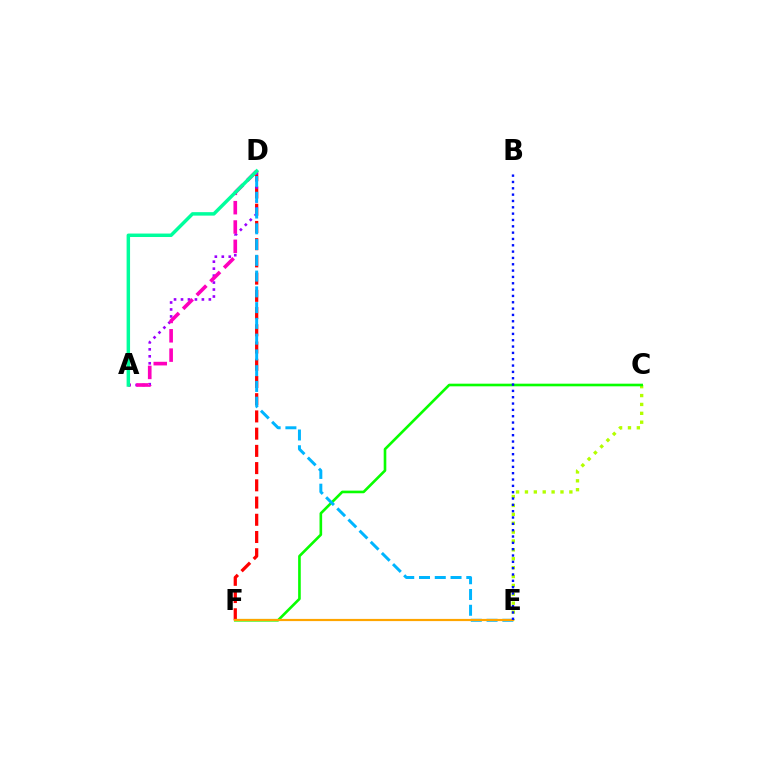{('C', 'E'): [{'color': '#b3ff00', 'line_style': 'dotted', 'thickness': 2.41}], ('D', 'F'): [{'color': '#ff0000', 'line_style': 'dashed', 'thickness': 2.34}], ('A', 'D'): [{'color': '#9b00ff', 'line_style': 'dotted', 'thickness': 1.89}, {'color': '#ff00bd', 'line_style': 'dashed', 'thickness': 2.63}, {'color': '#00ff9d', 'line_style': 'solid', 'thickness': 2.49}], ('C', 'F'): [{'color': '#08ff00', 'line_style': 'solid', 'thickness': 1.89}], ('D', 'E'): [{'color': '#00b5ff', 'line_style': 'dashed', 'thickness': 2.14}], ('E', 'F'): [{'color': '#ffa500', 'line_style': 'solid', 'thickness': 1.58}], ('B', 'E'): [{'color': '#0010ff', 'line_style': 'dotted', 'thickness': 1.72}]}